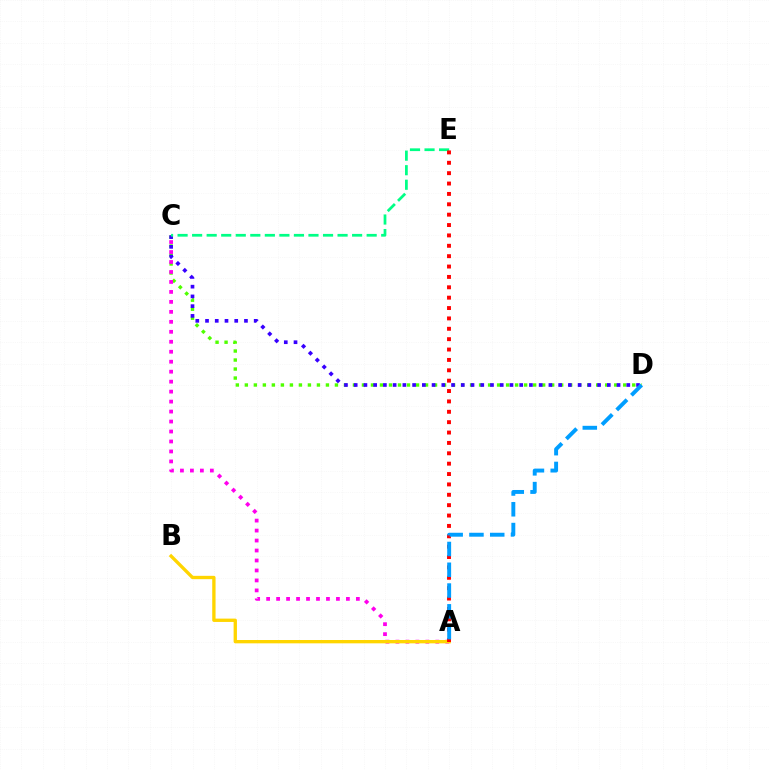{('C', 'D'): [{'color': '#4fff00', 'line_style': 'dotted', 'thickness': 2.45}, {'color': '#3700ff', 'line_style': 'dotted', 'thickness': 2.65}], ('A', 'C'): [{'color': '#ff00ed', 'line_style': 'dotted', 'thickness': 2.71}], ('A', 'B'): [{'color': '#ffd500', 'line_style': 'solid', 'thickness': 2.4}], ('C', 'E'): [{'color': '#00ff86', 'line_style': 'dashed', 'thickness': 1.98}], ('A', 'E'): [{'color': '#ff0000', 'line_style': 'dotted', 'thickness': 2.82}], ('A', 'D'): [{'color': '#009eff', 'line_style': 'dashed', 'thickness': 2.82}]}